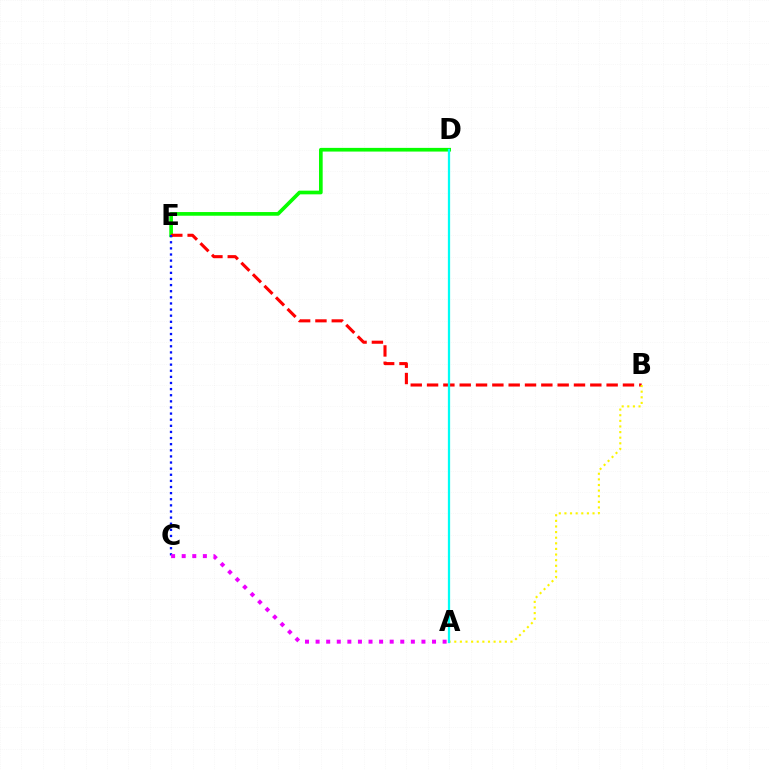{('D', 'E'): [{'color': '#08ff00', 'line_style': 'solid', 'thickness': 2.65}], ('B', 'E'): [{'color': '#ff0000', 'line_style': 'dashed', 'thickness': 2.22}], ('C', 'E'): [{'color': '#0010ff', 'line_style': 'dotted', 'thickness': 1.66}], ('A', 'C'): [{'color': '#ee00ff', 'line_style': 'dotted', 'thickness': 2.88}], ('A', 'B'): [{'color': '#fcf500', 'line_style': 'dotted', 'thickness': 1.53}], ('A', 'D'): [{'color': '#00fff6', 'line_style': 'solid', 'thickness': 1.63}]}